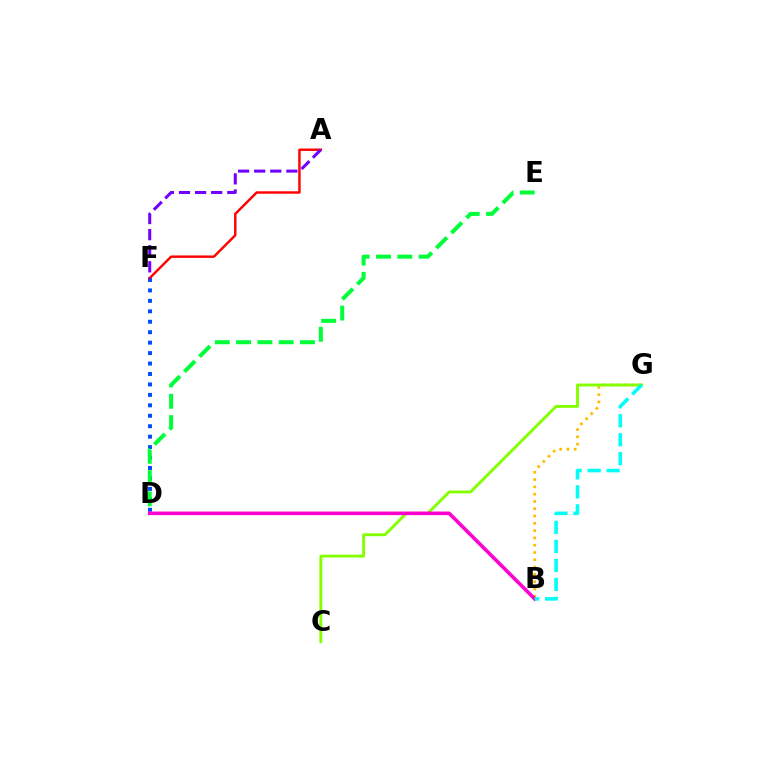{('D', 'F'): [{'color': '#004bff', 'line_style': 'dotted', 'thickness': 2.84}], ('B', 'G'): [{'color': '#ffbd00', 'line_style': 'dotted', 'thickness': 1.98}, {'color': '#00fff6', 'line_style': 'dashed', 'thickness': 2.58}], ('A', 'F'): [{'color': '#ff0000', 'line_style': 'solid', 'thickness': 1.75}, {'color': '#7200ff', 'line_style': 'dashed', 'thickness': 2.19}], ('D', 'E'): [{'color': '#00ff39', 'line_style': 'dashed', 'thickness': 2.89}], ('C', 'G'): [{'color': '#84ff00', 'line_style': 'solid', 'thickness': 2.09}], ('B', 'D'): [{'color': '#ff00cf', 'line_style': 'solid', 'thickness': 2.59}]}